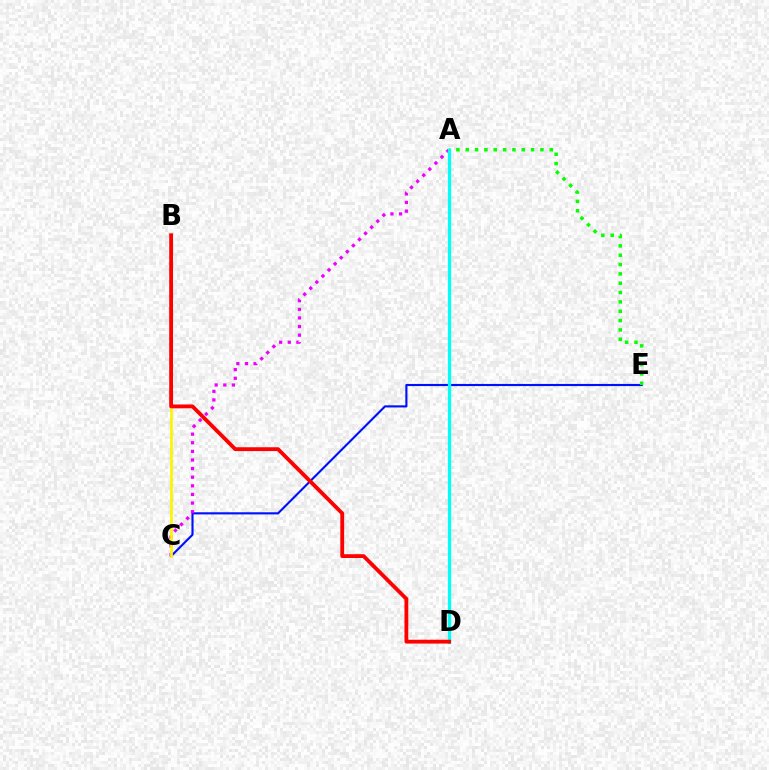{('C', 'E'): [{'color': '#0010ff', 'line_style': 'solid', 'thickness': 1.53}], ('A', 'C'): [{'color': '#ee00ff', 'line_style': 'dotted', 'thickness': 2.34}], ('A', 'E'): [{'color': '#08ff00', 'line_style': 'dotted', 'thickness': 2.54}], ('B', 'C'): [{'color': '#fcf500', 'line_style': 'solid', 'thickness': 1.95}], ('A', 'D'): [{'color': '#00fff6', 'line_style': 'solid', 'thickness': 2.33}], ('B', 'D'): [{'color': '#ff0000', 'line_style': 'solid', 'thickness': 2.76}]}